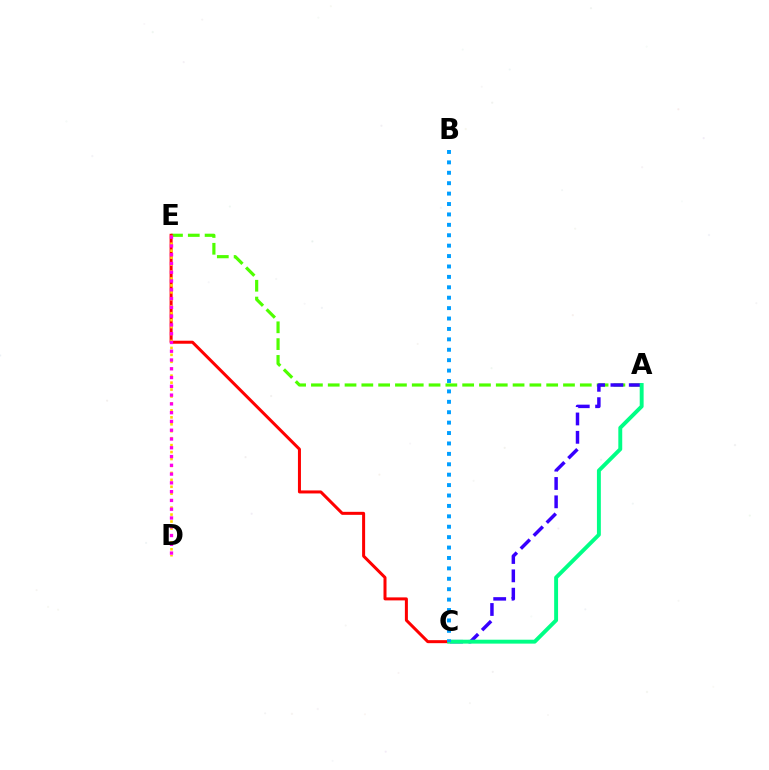{('A', 'E'): [{'color': '#4fff00', 'line_style': 'dashed', 'thickness': 2.28}], ('C', 'E'): [{'color': '#ff0000', 'line_style': 'solid', 'thickness': 2.17}], ('A', 'C'): [{'color': '#3700ff', 'line_style': 'dashed', 'thickness': 2.49}, {'color': '#00ff86', 'line_style': 'solid', 'thickness': 2.81}], ('D', 'E'): [{'color': '#ffd500', 'line_style': 'dotted', 'thickness': 1.89}, {'color': '#ff00ed', 'line_style': 'dotted', 'thickness': 2.38}], ('B', 'C'): [{'color': '#009eff', 'line_style': 'dotted', 'thickness': 2.83}]}